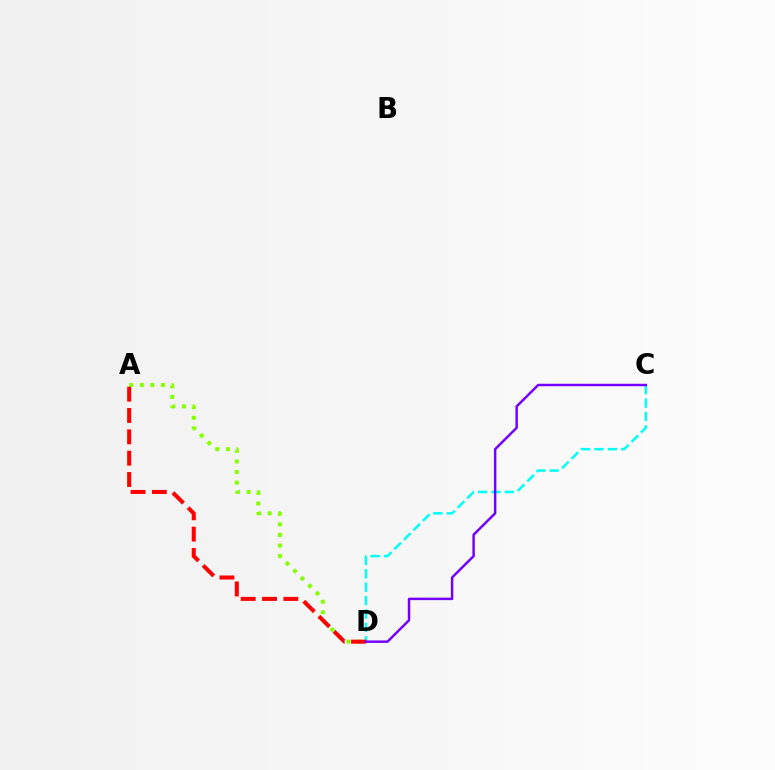{('A', 'D'): [{'color': '#84ff00', 'line_style': 'dotted', 'thickness': 2.88}, {'color': '#ff0000', 'line_style': 'dashed', 'thickness': 2.9}], ('C', 'D'): [{'color': '#00fff6', 'line_style': 'dashed', 'thickness': 1.82}, {'color': '#7200ff', 'line_style': 'solid', 'thickness': 1.78}]}